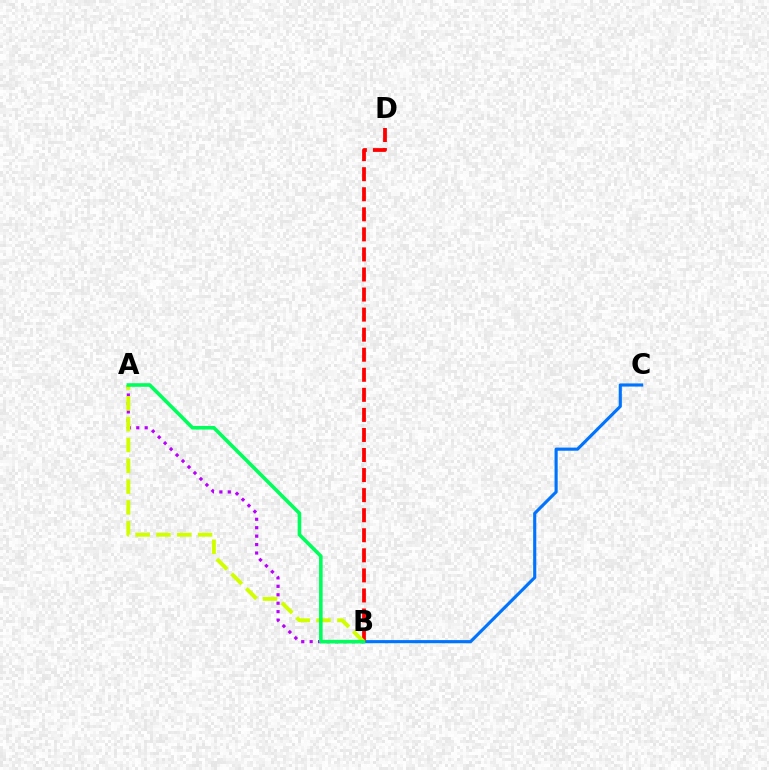{('B', 'C'): [{'color': '#0074ff', 'line_style': 'solid', 'thickness': 2.25}], ('B', 'D'): [{'color': '#ff0000', 'line_style': 'dashed', 'thickness': 2.73}], ('A', 'B'): [{'color': '#b900ff', 'line_style': 'dotted', 'thickness': 2.29}, {'color': '#d1ff00', 'line_style': 'dashed', 'thickness': 2.83}, {'color': '#00ff5c', 'line_style': 'solid', 'thickness': 2.6}]}